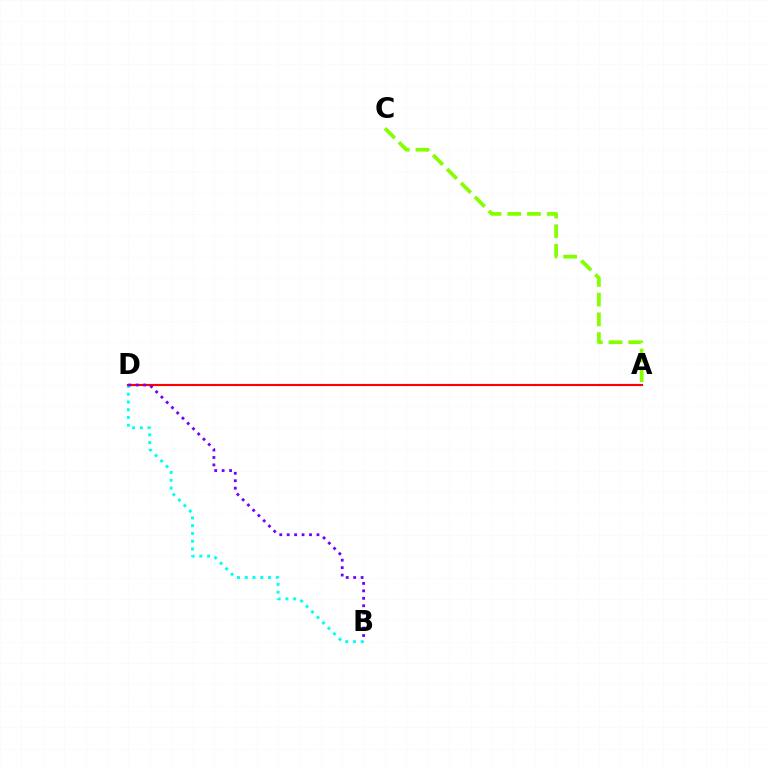{('B', 'D'): [{'color': '#00fff6', 'line_style': 'dotted', 'thickness': 2.11}, {'color': '#7200ff', 'line_style': 'dotted', 'thickness': 2.02}], ('A', 'D'): [{'color': '#ff0000', 'line_style': 'solid', 'thickness': 1.54}], ('A', 'C'): [{'color': '#84ff00', 'line_style': 'dashed', 'thickness': 2.68}]}